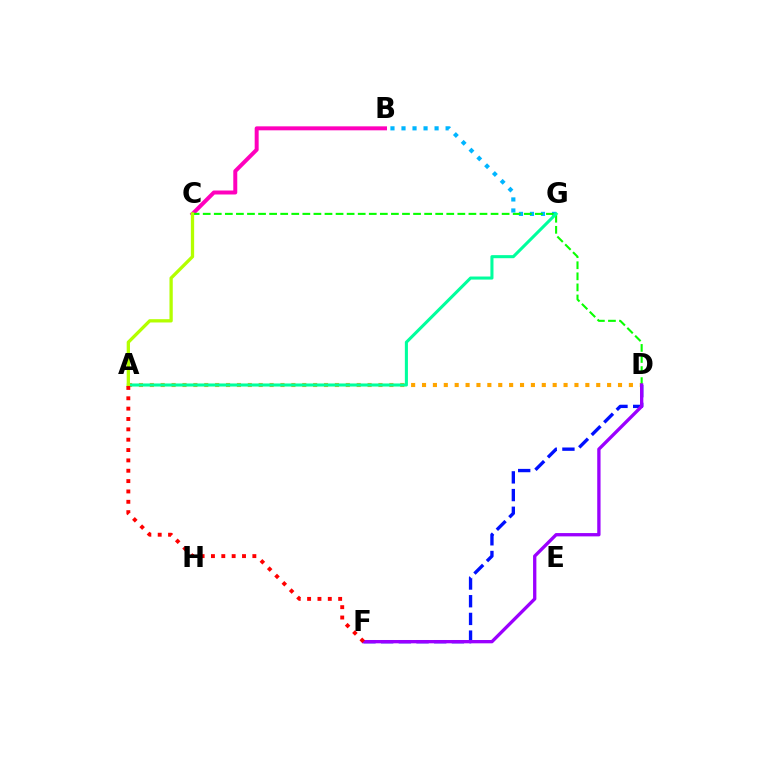{('B', 'C'): [{'color': '#ff00bd', 'line_style': 'solid', 'thickness': 2.86}], ('D', 'F'): [{'color': '#0010ff', 'line_style': 'dashed', 'thickness': 2.4}, {'color': '#9b00ff', 'line_style': 'solid', 'thickness': 2.39}], ('B', 'G'): [{'color': '#00b5ff', 'line_style': 'dotted', 'thickness': 3.0}], ('A', 'D'): [{'color': '#ffa500', 'line_style': 'dotted', 'thickness': 2.96}], ('C', 'D'): [{'color': '#08ff00', 'line_style': 'dashed', 'thickness': 1.5}], ('A', 'G'): [{'color': '#00ff9d', 'line_style': 'solid', 'thickness': 2.21}], ('A', 'C'): [{'color': '#b3ff00', 'line_style': 'solid', 'thickness': 2.37}], ('A', 'F'): [{'color': '#ff0000', 'line_style': 'dotted', 'thickness': 2.81}]}